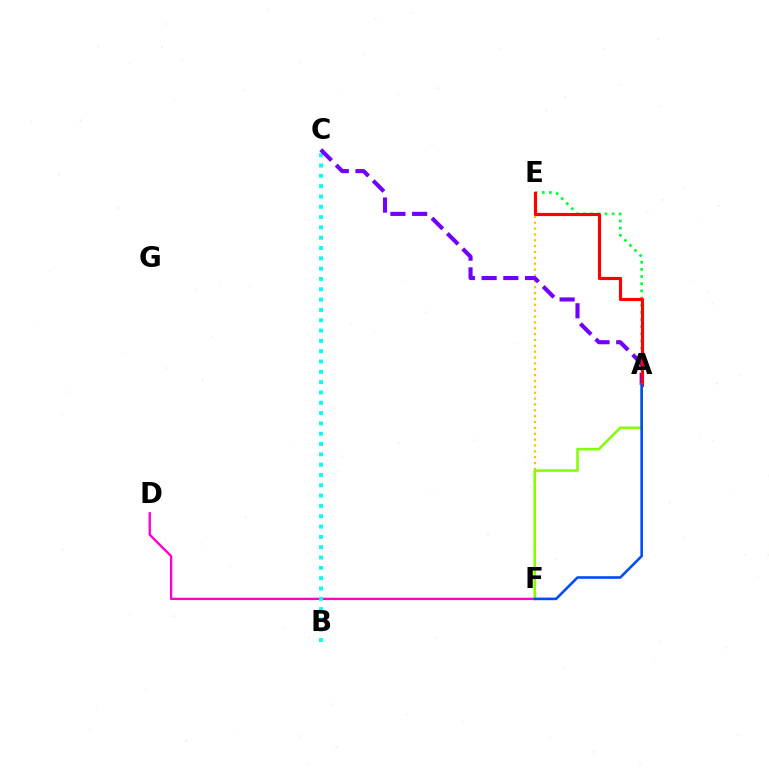{('E', 'F'): [{'color': '#ffbd00', 'line_style': 'dotted', 'thickness': 1.59}], ('D', 'F'): [{'color': '#ff00cf', 'line_style': 'solid', 'thickness': 1.7}], ('A', 'E'): [{'color': '#00ff39', 'line_style': 'dotted', 'thickness': 1.94}, {'color': '#ff0000', 'line_style': 'solid', 'thickness': 2.26}], ('B', 'C'): [{'color': '#00fff6', 'line_style': 'dotted', 'thickness': 2.8}], ('A', 'C'): [{'color': '#7200ff', 'line_style': 'dashed', 'thickness': 2.95}], ('A', 'F'): [{'color': '#84ff00', 'line_style': 'solid', 'thickness': 1.85}, {'color': '#004bff', 'line_style': 'solid', 'thickness': 1.87}]}